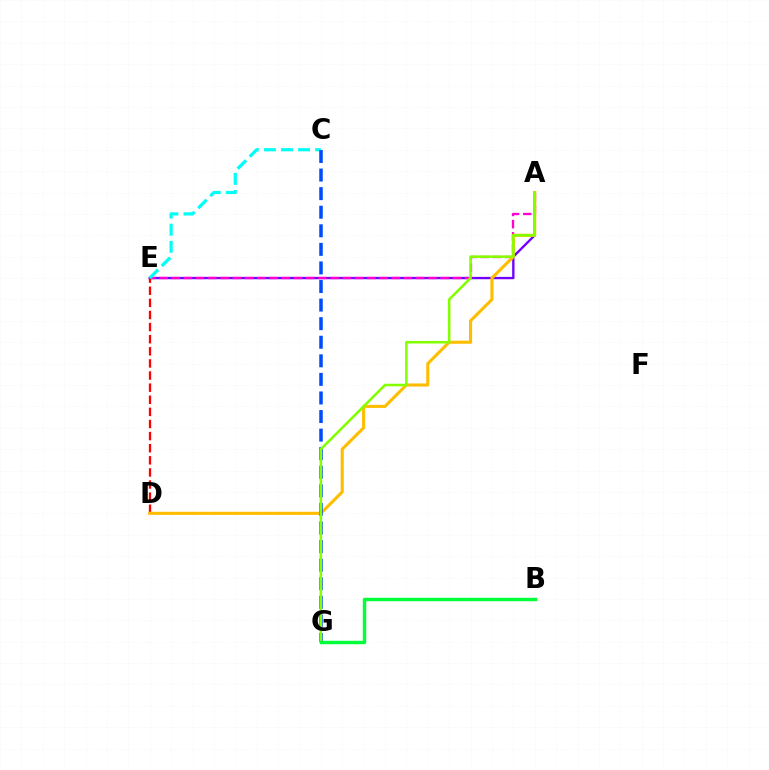{('A', 'E'): [{'color': '#7200ff', 'line_style': 'solid', 'thickness': 1.7}, {'color': '#ff00cf', 'line_style': 'dashed', 'thickness': 1.66}], ('D', 'E'): [{'color': '#ff0000', 'line_style': 'dashed', 'thickness': 1.65}], ('C', 'E'): [{'color': '#00fff6', 'line_style': 'dashed', 'thickness': 2.32}], ('A', 'D'): [{'color': '#ffbd00', 'line_style': 'solid', 'thickness': 2.23}], ('C', 'G'): [{'color': '#004bff', 'line_style': 'dashed', 'thickness': 2.52}], ('A', 'G'): [{'color': '#84ff00', 'line_style': 'solid', 'thickness': 1.84}], ('B', 'G'): [{'color': '#00ff39', 'line_style': 'solid', 'thickness': 2.47}]}